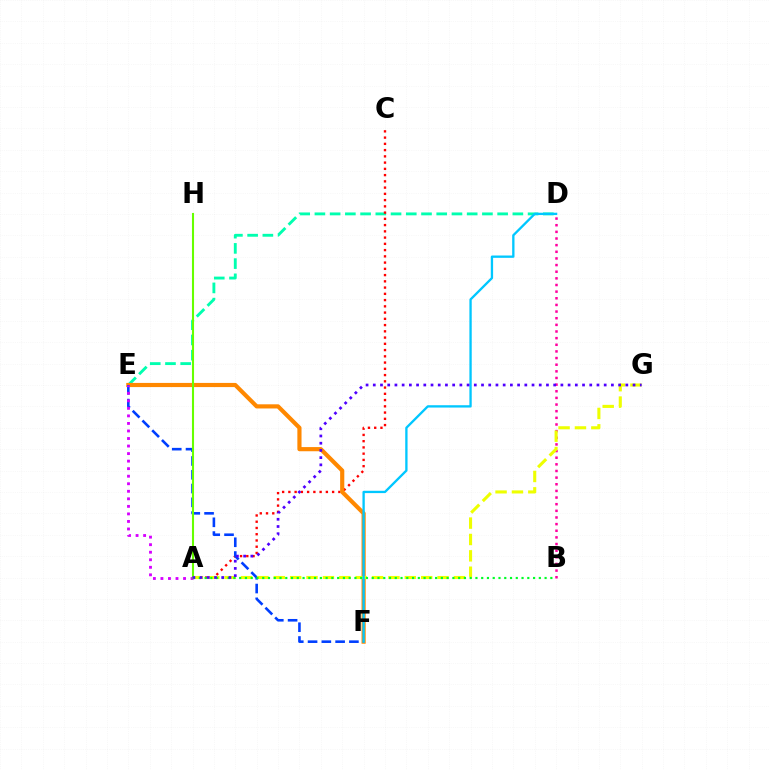{('D', 'E'): [{'color': '#00ffaf', 'line_style': 'dashed', 'thickness': 2.07}], ('A', 'C'): [{'color': '#ff0000', 'line_style': 'dotted', 'thickness': 1.7}], ('E', 'F'): [{'color': '#ff8800', 'line_style': 'solid', 'thickness': 2.99}, {'color': '#003fff', 'line_style': 'dashed', 'thickness': 1.87}], ('B', 'D'): [{'color': '#ff00a0', 'line_style': 'dotted', 'thickness': 1.8}], ('A', 'G'): [{'color': '#eeff00', 'line_style': 'dashed', 'thickness': 2.22}, {'color': '#4f00ff', 'line_style': 'dotted', 'thickness': 1.96}], ('A', 'B'): [{'color': '#00ff27', 'line_style': 'dotted', 'thickness': 1.57}], ('D', 'F'): [{'color': '#00c7ff', 'line_style': 'solid', 'thickness': 1.67}], ('A', 'E'): [{'color': '#d600ff', 'line_style': 'dotted', 'thickness': 2.05}], ('A', 'H'): [{'color': '#66ff00', 'line_style': 'solid', 'thickness': 1.5}]}